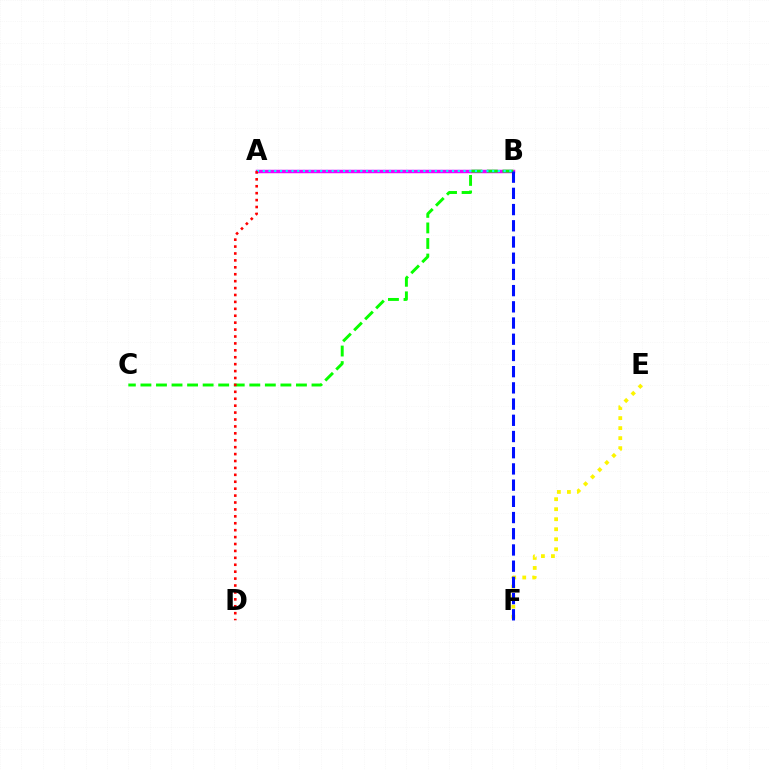{('A', 'B'): [{'color': '#ee00ff', 'line_style': 'solid', 'thickness': 2.5}, {'color': '#00fff6', 'line_style': 'dotted', 'thickness': 1.56}], ('B', 'C'): [{'color': '#08ff00', 'line_style': 'dashed', 'thickness': 2.11}], ('E', 'F'): [{'color': '#fcf500', 'line_style': 'dotted', 'thickness': 2.72}], ('B', 'F'): [{'color': '#0010ff', 'line_style': 'dashed', 'thickness': 2.2}], ('A', 'D'): [{'color': '#ff0000', 'line_style': 'dotted', 'thickness': 1.88}]}